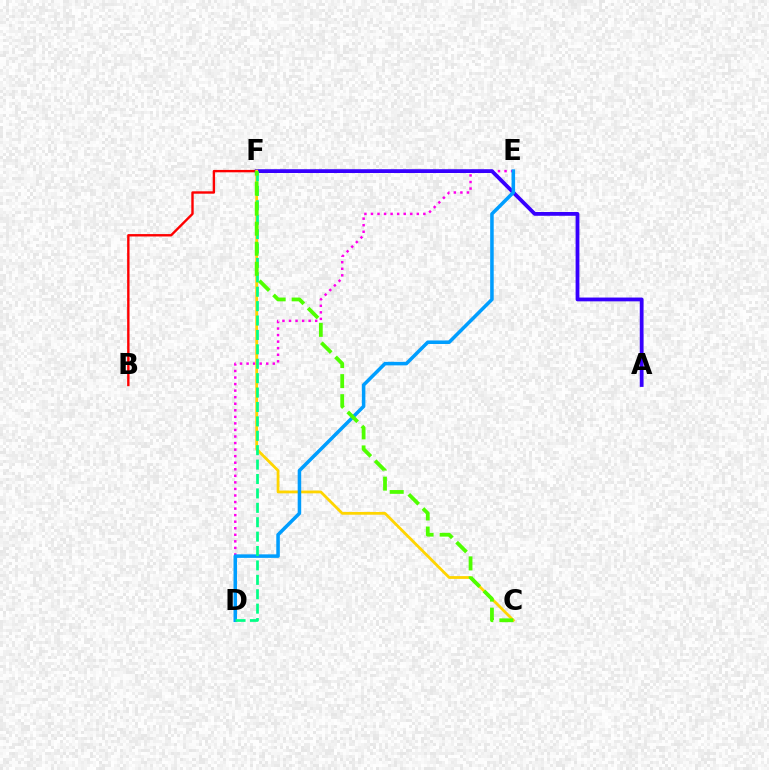{('B', 'F'): [{'color': '#ff0000', 'line_style': 'solid', 'thickness': 1.72}], ('D', 'E'): [{'color': '#ff00ed', 'line_style': 'dotted', 'thickness': 1.78}, {'color': '#009eff', 'line_style': 'solid', 'thickness': 2.54}], ('A', 'F'): [{'color': '#3700ff', 'line_style': 'solid', 'thickness': 2.73}], ('C', 'F'): [{'color': '#ffd500', 'line_style': 'solid', 'thickness': 2.0}, {'color': '#4fff00', 'line_style': 'dashed', 'thickness': 2.72}], ('D', 'F'): [{'color': '#00ff86', 'line_style': 'dashed', 'thickness': 1.96}]}